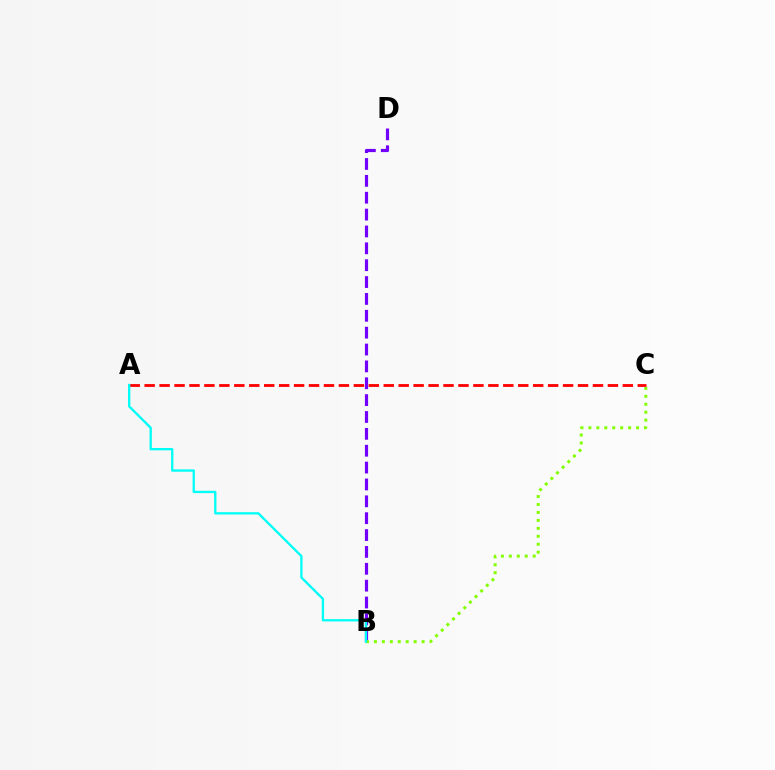{('B', 'D'): [{'color': '#7200ff', 'line_style': 'dashed', 'thickness': 2.29}], ('B', 'C'): [{'color': '#84ff00', 'line_style': 'dotted', 'thickness': 2.16}], ('A', 'C'): [{'color': '#ff0000', 'line_style': 'dashed', 'thickness': 2.03}], ('A', 'B'): [{'color': '#00fff6', 'line_style': 'solid', 'thickness': 1.67}]}